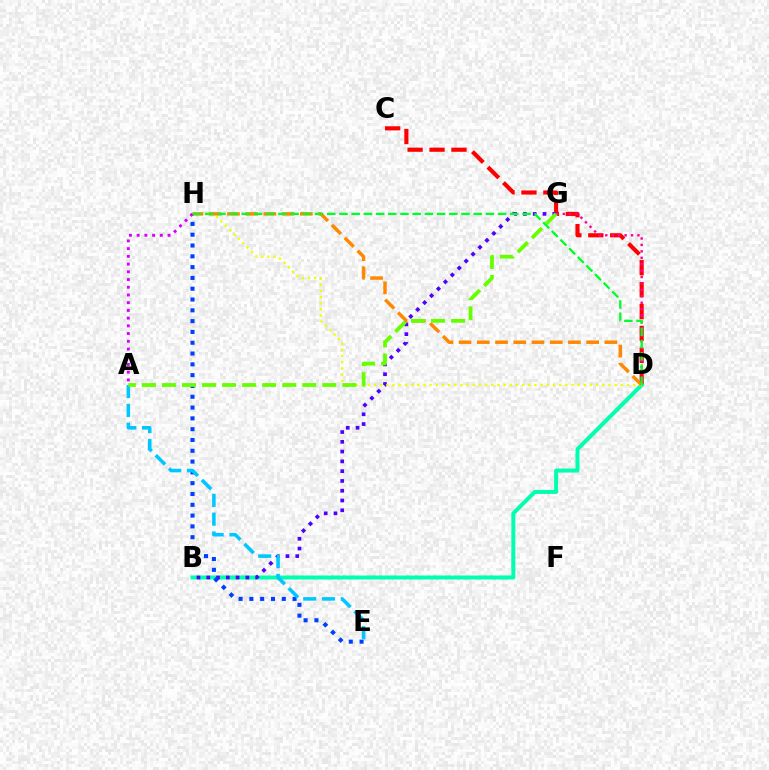{('C', 'D'): [{'color': '#ff0000', 'line_style': 'dashed', 'thickness': 2.98}], ('D', 'G'): [{'color': '#ff00a0', 'line_style': 'dotted', 'thickness': 1.75}], ('B', 'D'): [{'color': '#00ffaf', 'line_style': 'solid', 'thickness': 2.88}], ('B', 'G'): [{'color': '#4f00ff', 'line_style': 'dotted', 'thickness': 2.66}], ('D', 'H'): [{'color': '#eeff00', 'line_style': 'dotted', 'thickness': 1.68}, {'color': '#ff8800', 'line_style': 'dashed', 'thickness': 2.48}, {'color': '#00ff27', 'line_style': 'dashed', 'thickness': 1.66}], ('E', 'H'): [{'color': '#003fff', 'line_style': 'dotted', 'thickness': 2.94}], ('A', 'E'): [{'color': '#00c7ff', 'line_style': 'dashed', 'thickness': 2.56}], ('A', 'H'): [{'color': '#d600ff', 'line_style': 'dotted', 'thickness': 2.1}], ('A', 'G'): [{'color': '#66ff00', 'line_style': 'dashed', 'thickness': 2.72}]}